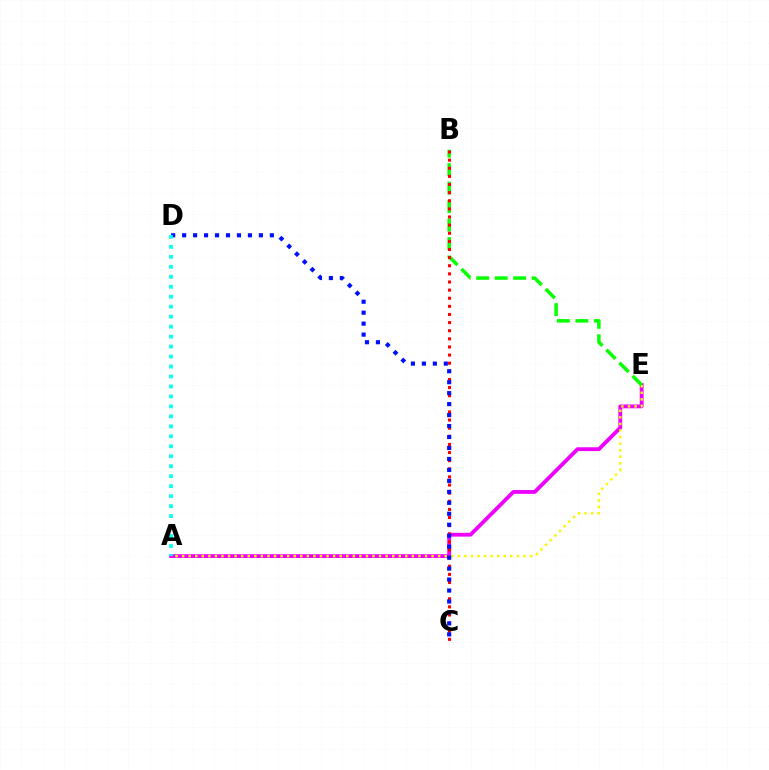{('A', 'E'): [{'color': '#ee00ff', 'line_style': 'solid', 'thickness': 2.75}, {'color': '#fcf500', 'line_style': 'dotted', 'thickness': 1.78}], ('B', 'E'): [{'color': '#08ff00', 'line_style': 'dashed', 'thickness': 2.51}], ('B', 'C'): [{'color': '#ff0000', 'line_style': 'dotted', 'thickness': 2.21}], ('C', 'D'): [{'color': '#0010ff', 'line_style': 'dotted', 'thickness': 2.98}], ('A', 'D'): [{'color': '#00fff6', 'line_style': 'dotted', 'thickness': 2.71}]}